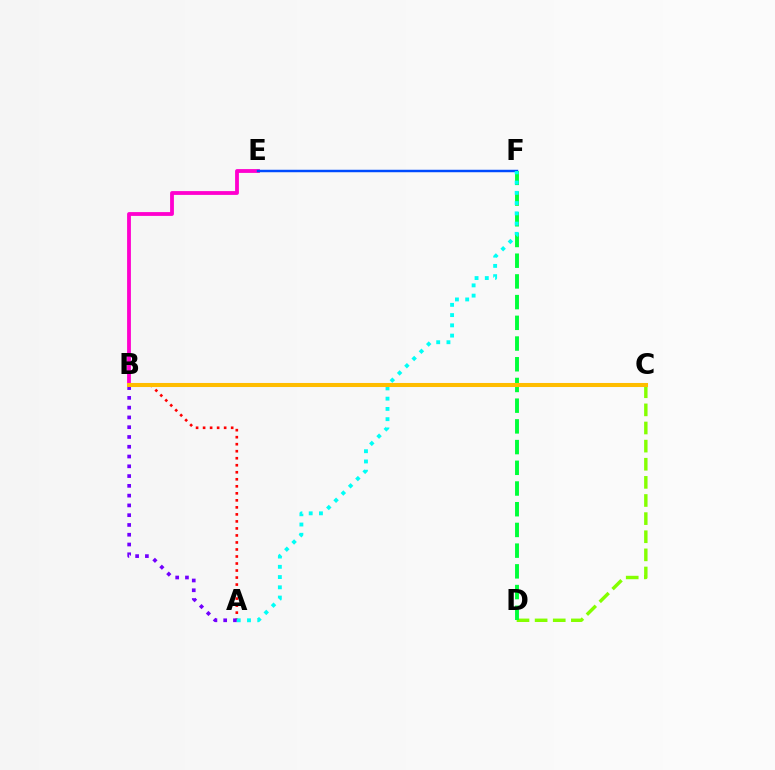{('C', 'D'): [{'color': '#84ff00', 'line_style': 'dashed', 'thickness': 2.46}], ('B', 'E'): [{'color': '#ff00cf', 'line_style': 'solid', 'thickness': 2.74}], ('A', 'B'): [{'color': '#ff0000', 'line_style': 'dotted', 'thickness': 1.91}, {'color': '#7200ff', 'line_style': 'dotted', 'thickness': 2.66}], ('E', 'F'): [{'color': '#004bff', 'line_style': 'solid', 'thickness': 1.77}], ('D', 'F'): [{'color': '#00ff39', 'line_style': 'dashed', 'thickness': 2.81}], ('A', 'F'): [{'color': '#00fff6', 'line_style': 'dotted', 'thickness': 2.79}], ('B', 'C'): [{'color': '#ffbd00', 'line_style': 'solid', 'thickness': 2.92}]}